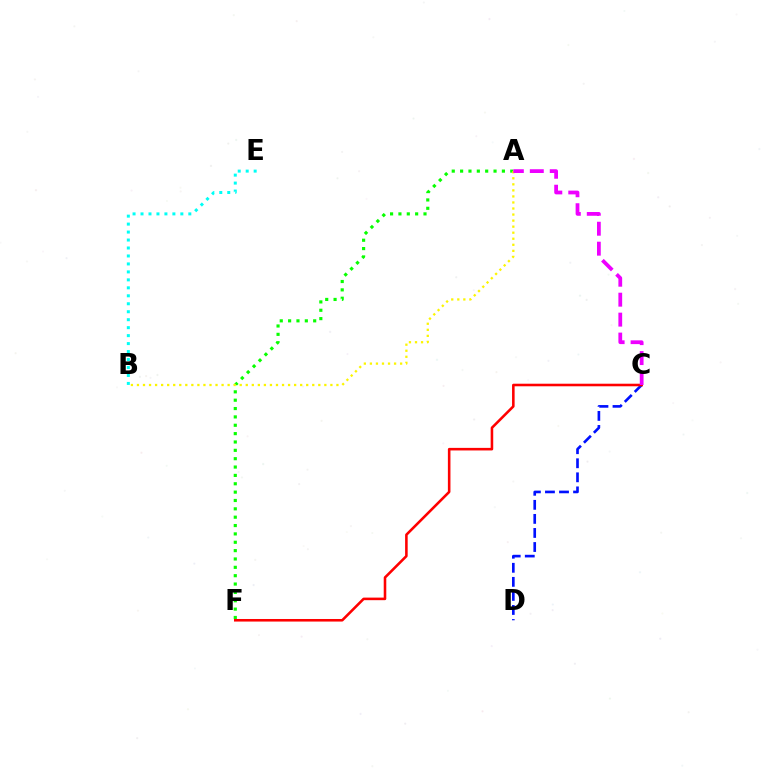{('C', 'D'): [{'color': '#0010ff', 'line_style': 'dashed', 'thickness': 1.91}], ('A', 'F'): [{'color': '#08ff00', 'line_style': 'dotted', 'thickness': 2.27}], ('A', 'B'): [{'color': '#fcf500', 'line_style': 'dotted', 'thickness': 1.64}], ('C', 'F'): [{'color': '#ff0000', 'line_style': 'solid', 'thickness': 1.85}], ('A', 'C'): [{'color': '#ee00ff', 'line_style': 'dashed', 'thickness': 2.71}], ('B', 'E'): [{'color': '#00fff6', 'line_style': 'dotted', 'thickness': 2.16}]}